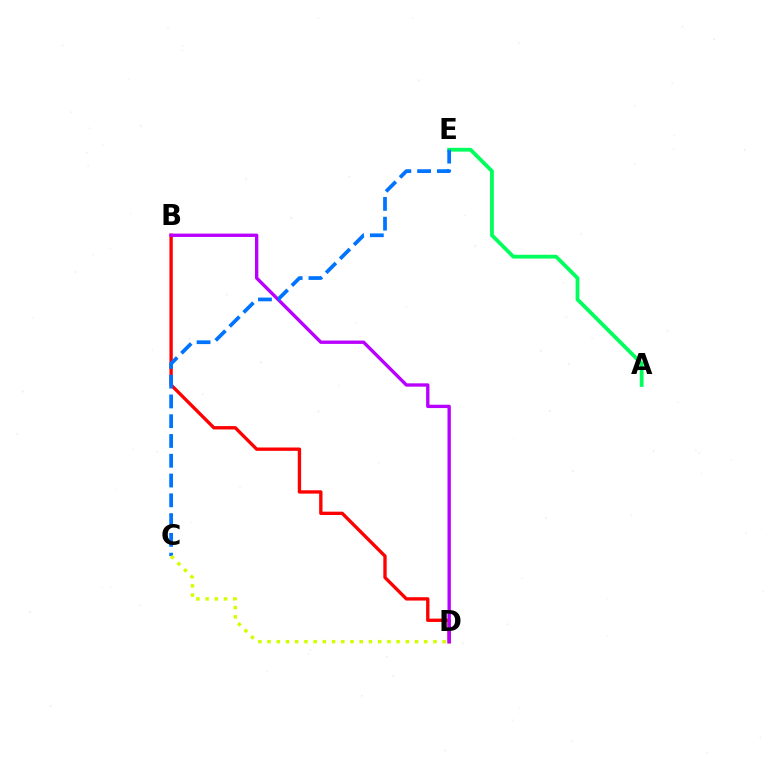{('B', 'D'): [{'color': '#ff0000', 'line_style': 'solid', 'thickness': 2.41}, {'color': '#b900ff', 'line_style': 'solid', 'thickness': 2.41}], ('A', 'E'): [{'color': '#00ff5c', 'line_style': 'solid', 'thickness': 2.72}], ('C', 'E'): [{'color': '#0074ff', 'line_style': 'dashed', 'thickness': 2.69}], ('C', 'D'): [{'color': '#d1ff00', 'line_style': 'dotted', 'thickness': 2.5}]}